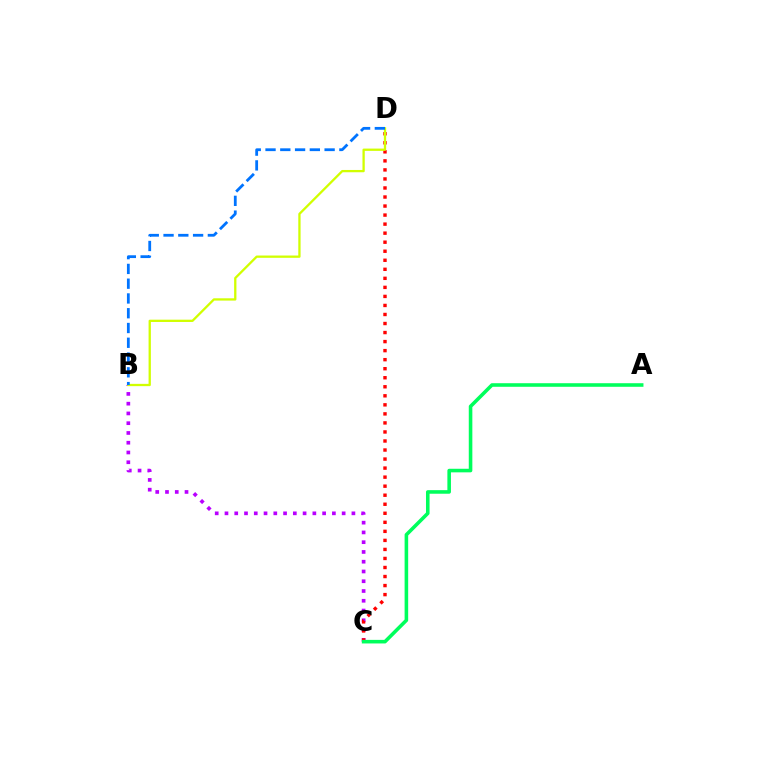{('B', 'C'): [{'color': '#b900ff', 'line_style': 'dotted', 'thickness': 2.65}], ('C', 'D'): [{'color': '#ff0000', 'line_style': 'dotted', 'thickness': 2.46}], ('B', 'D'): [{'color': '#d1ff00', 'line_style': 'solid', 'thickness': 1.65}, {'color': '#0074ff', 'line_style': 'dashed', 'thickness': 2.01}], ('A', 'C'): [{'color': '#00ff5c', 'line_style': 'solid', 'thickness': 2.57}]}